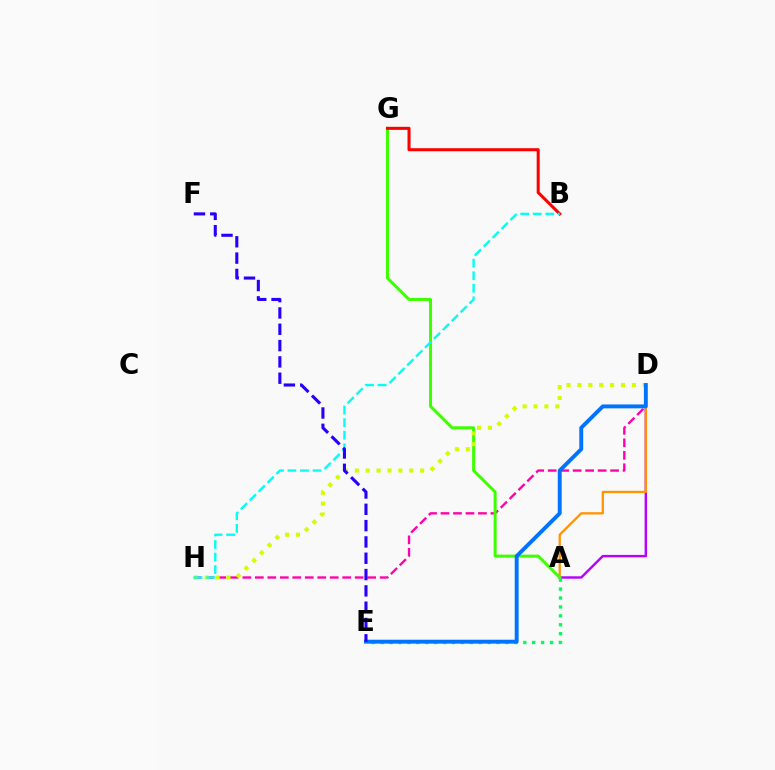{('D', 'H'): [{'color': '#ff00ac', 'line_style': 'dashed', 'thickness': 1.7}, {'color': '#d1ff00', 'line_style': 'dotted', 'thickness': 2.96}], ('A', 'D'): [{'color': '#b900ff', 'line_style': 'solid', 'thickness': 1.75}, {'color': '#ff9400', 'line_style': 'solid', 'thickness': 1.65}], ('A', 'G'): [{'color': '#3dff00', 'line_style': 'solid', 'thickness': 2.15}], ('B', 'G'): [{'color': '#ff0000', 'line_style': 'solid', 'thickness': 2.19}], ('A', 'E'): [{'color': '#00ff5c', 'line_style': 'dotted', 'thickness': 2.42}], ('D', 'E'): [{'color': '#0074ff', 'line_style': 'solid', 'thickness': 2.81}], ('B', 'H'): [{'color': '#00fff6', 'line_style': 'dashed', 'thickness': 1.7}], ('E', 'F'): [{'color': '#2500ff', 'line_style': 'dashed', 'thickness': 2.22}]}